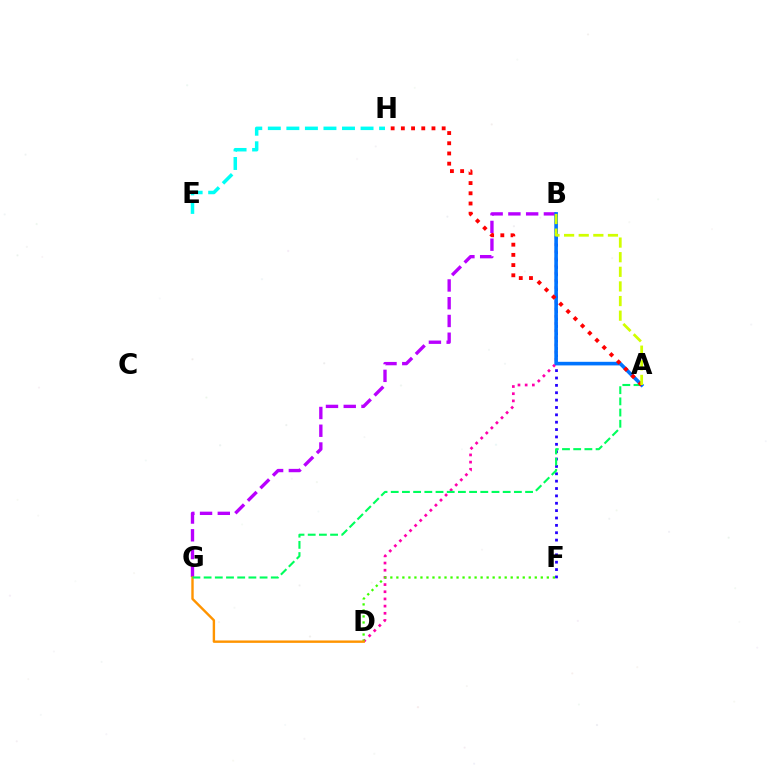{('B', 'D'): [{'color': '#ff00ac', 'line_style': 'dotted', 'thickness': 1.95}], ('D', 'F'): [{'color': '#3dff00', 'line_style': 'dotted', 'thickness': 1.64}], ('B', 'G'): [{'color': '#b900ff', 'line_style': 'dashed', 'thickness': 2.41}], ('D', 'G'): [{'color': '#ff9400', 'line_style': 'solid', 'thickness': 1.73}], ('B', 'F'): [{'color': '#2500ff', 'line_style': 'dotted', 'thickness': 2.0}], ('A', 'G'): [{'color': '#00ff5c', 'line_style': 'dashed', 'thickness': 1.52}], ('A', 'B'): [{'color': '#0074ff', 'line_style': 'solid', 'thickness': 2.59}, {'color': '#d1ff00', 'line_style': 'dashed', 'thickness': 1.99}], ('E', 'H'): [{'color': '#00fff6', 'line_style': 'dashed', 'thickness': 2.52}], ('A', 'H'): [{'color': '#ff0000', 'line_style': 'dotted', 'thickness': 2.77}]}